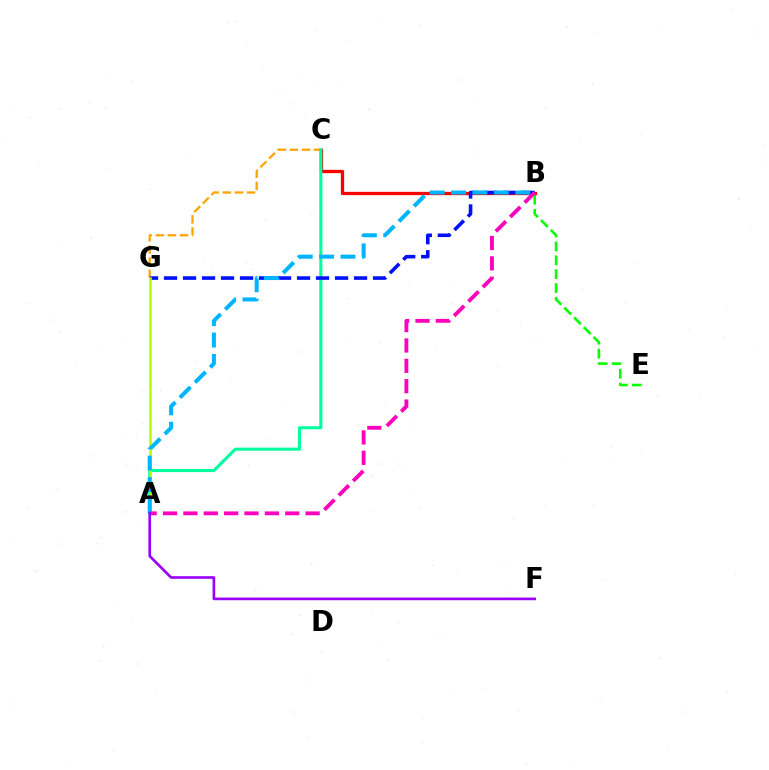{('B', 'C'): [{'color': '#ff0000', 'line_style': 'solid', 'thickness': 2.38}], ('C', 'G'): [{'color': '#ffa500', 'line_style': 'dashed', 'thickness': 1.65}], ('B', 'E'): [{'color': '#08ff00', 'line_style': 'dashed', 'thickness': 1.88}], ('A', 'C'): [{'color': '#00ff9d', 'line_style': 'solid', 'thickness': 2.21}], ('B', 'G'): [{'color': '#0010ff', 'line_style': 'dashed', 'thickness': 2.58}], ('A', 'G'): [{'color': '#b3ff00', 'line_style': 'solid', 'thickness': 1.81}], ('A', 'B'): [{'color': '#00b5ff', 'line_style': 'dashed', 'thickness': 2.9}, {'color': '#ff00bd', 'line_style': 'dashed', 'thickness': 2.77}], ('A', 'F'): [{'color': '#9b00ff', 'line_style': 'solid', 'thickness': 1.91}]}